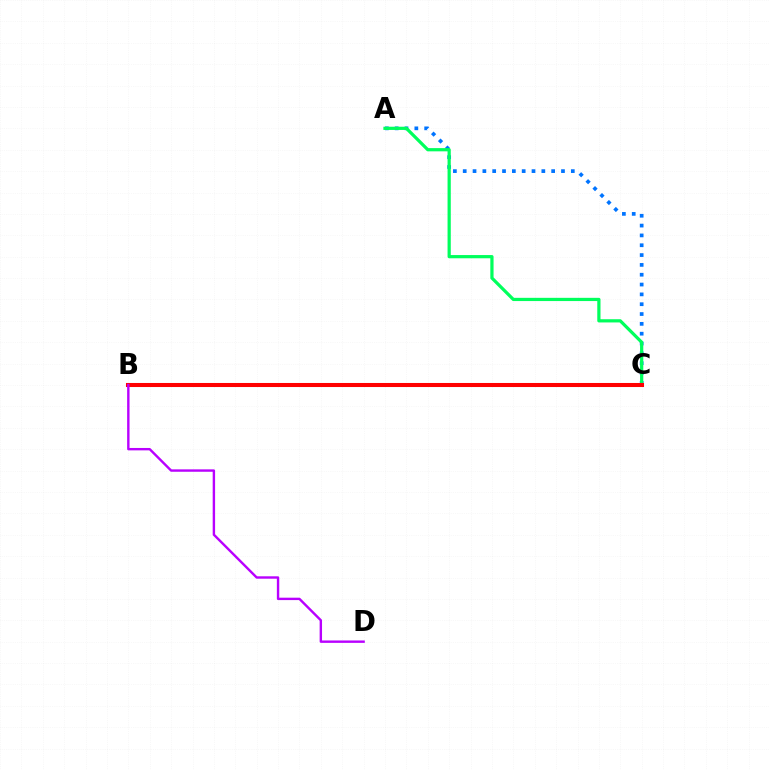{('A', 'C'): [{'color': '#0074ff', 'line_style': 'dotted', 'thickness': 2.67}, {'color': '#00ff5c', 'line_style': 'solid', 'thickness': 2.32}], ('B', 'C'): [{'color': '#d1ff00', 'line_style': 'solid', 'thickness': 2.8}, {'color': '#ff0000', 'line_style': 'solid', 'thickness': 2.92}], ('B', 'D'): [{'color': '#b900ff', 'line_style': 'solid', 'thickness': 1.73}]}